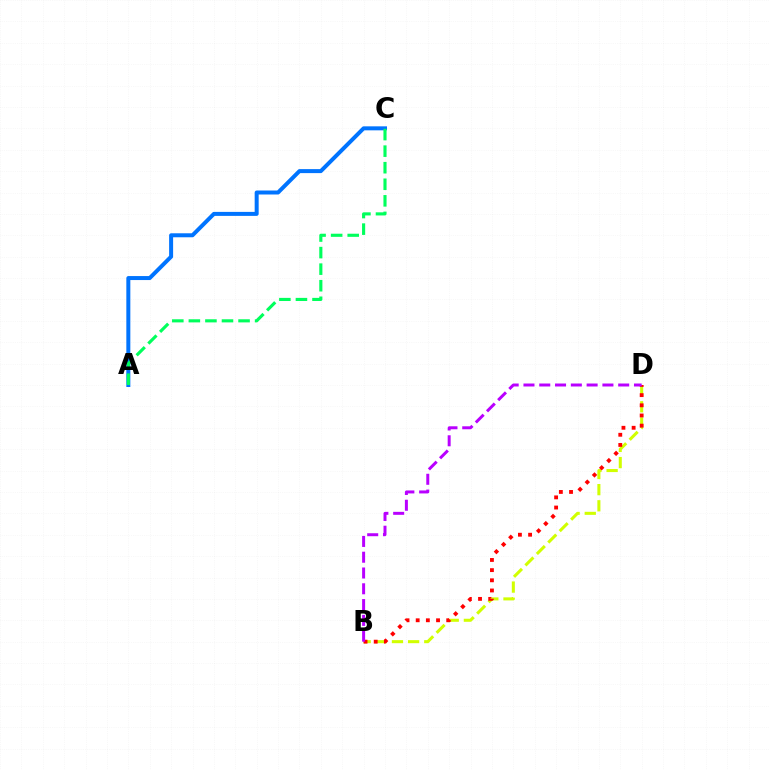{('B', 'D'): [{'color': '#d1ff00', 'line_style': 'dashed', 'thickness': 2.19}, {'color': '#ff0000', 'line_style': 'dotted', 'thickness': 2.76}, {'color': '#b900ff', 'line_style': 'dashed', 'thickness': 2.14}], ('A', 'C'): [{'color': '#0074ff', 'line_style': 'solid', 'thickness': 2.88}, {'color': '#00ff5c', 'line_style': 'dashed', 'thickness': 2.25}]}